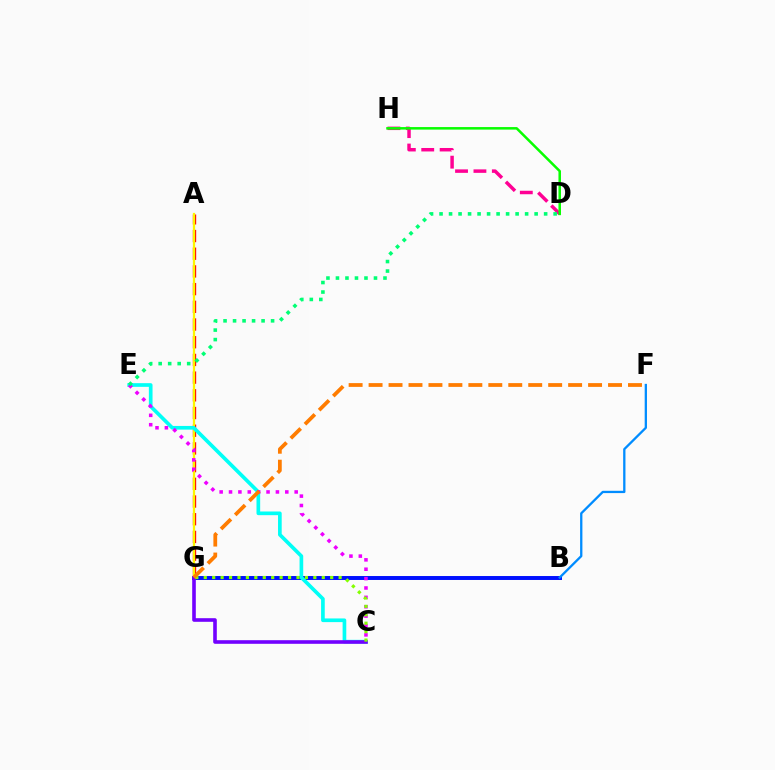{('A', 'G'): [{'color': '#ff0000', 'line_style': 'dashed', 'thickness': 2.4}, {'color': '#fcf500', 'line_style': 'solid', 'thickness': 1.63}], ('B', 'G'): [{'color': '#0010ff', 'line_style': 'solid', 'thickness': 2.84}], ('D', 'H'): [{'color': '#ff0094', 'line_style': 'dashed', 'thickness': 2.5}, {'color': '#08ff00', 'line_style': 'solid', 'thickness': 1.82}], ('C', 'E'): [{'color': '#00fff6', 'line_style': 'solid', 'thickness': 2.64}, {'color': '#ee00ff', 'line_style': 'dotted', 'thickness': 2.55}], ('C', 'G'): [{'color': '#7200ff', 'line_style': 'solid', 'thickness': 2.6}, {'color': '#84ff00', 'line_style': 'dotted', 'thickness': 2.29}], ('D', 'E'): [{'color': '#00ff74', 'line_style': 'dotted', 'thickness': 2.58}], ('F', 'G'): [{'color': '#ff7c00', 'line_style': 'dashed', 'thickness': 2.71}], ('B', 'F'): [{'color': '#008cff', 'line_style': 'solid', 'thickness': 1.65}]}